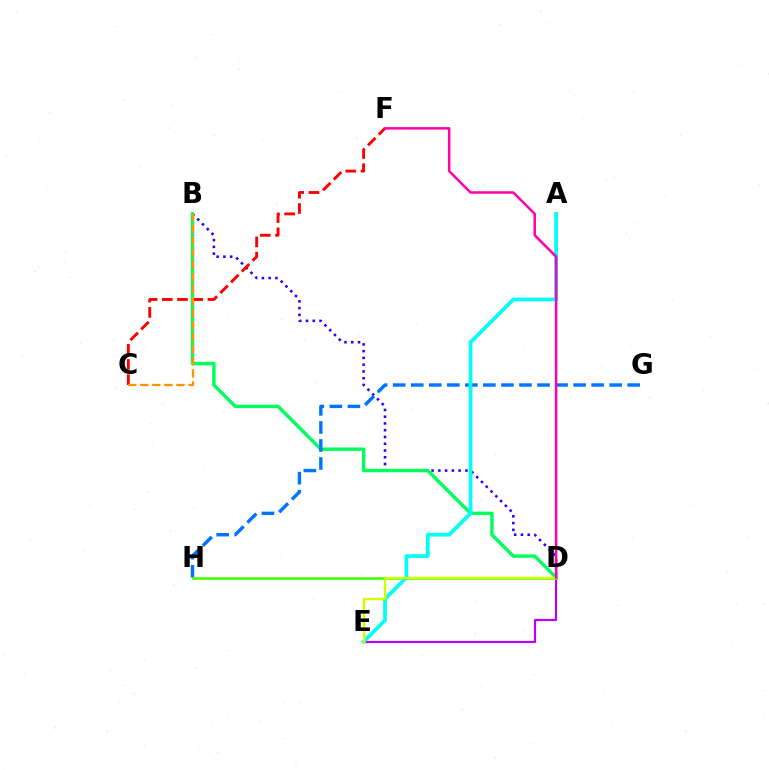{('B', 'D'): [{'color': '#2500ff', 'line_style': 'dotted', 'thickness': 1.84}, {'color': '#00ff5c', 'line_style': 'solid', 'thickness': 2.45}], ('D', 'E'): [{'color': '#b900ff', 'line_style': 'solid', 'thickness': 1.56}, {'color': '#d1ff00', 'line_style': 'solid', 'thickness': 1.73}], ('G', 'H'): [{'color': '#0074ff', 'line_style': 'dashed', 'thickness': 2.45}], ('C', 'F'): [{'color': '#ff0000', 'line_style': 'dashed', 'thickness': 2.07}], ('D', 'H'): [{'color': '#3dff00', 'line_style': 'solid', 'thickness': 1.83}], ('B', 'C'): [{'color': '#ff9400', 'line_style': 'dashed', 'thickness': 1.64}], ('A', 'E'): [{'color': '#00fff6', 'line_style': 'solid', 'thickness': 2.68}], ('D', 'F'): [{'color': '#ff00ac', 'line_style': 'solid', 'thickness': 1.81}]}